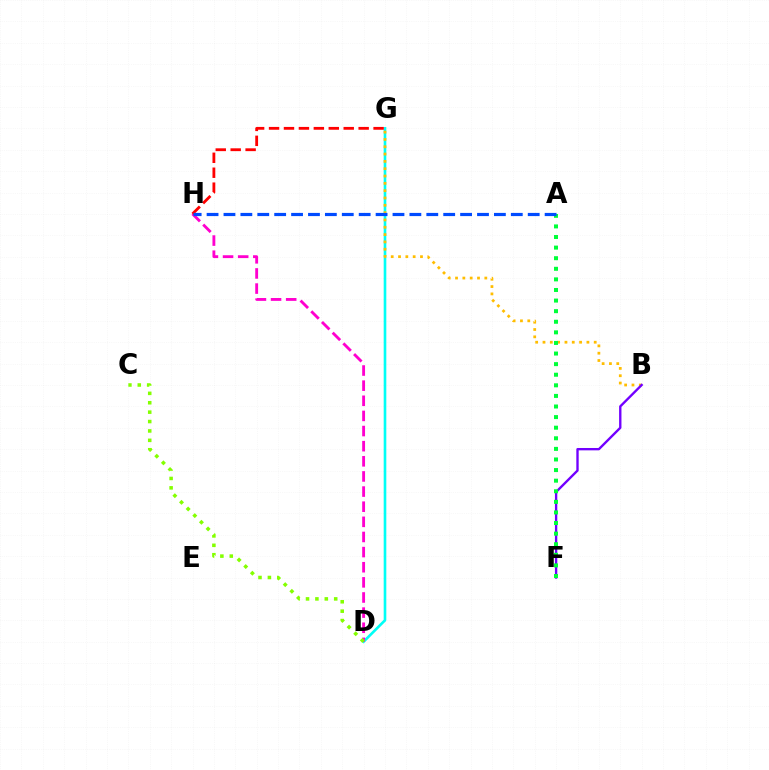{('D', 'G'): [{'color': '#00fff6', 'line_style': 'solid', 'thickness': 1.9}], ('B', 'G'): [{'color': '#ffbd00', 'line_style': 'dotted', 'thickness': 1.99}], ('B', 'F'): [{'color': '#7200ff', 'line_style': 'solid', 'thickness': 1.7}], ('D', 'H'): [{'color': '#ff00cf', 'line_style': 'dashed', 'thickness': 2.06}], ('A', 'F'): [{'color': '#00ff39', 'line_style': 'dotted', 'thickness': 2.88}], ('G', 'H'): [{'color': '#ff0000', 'line_style': 'dashed', 'thickness': 2.03}], ('A', 'H'): [{'color': '#004bff', 'line_style': 'dashed', 'thickness': 2.3}], ('C', 'D'): [{'color': '#84ff00', 'line_style': 'dotted', 'thickness': 2.55}]}